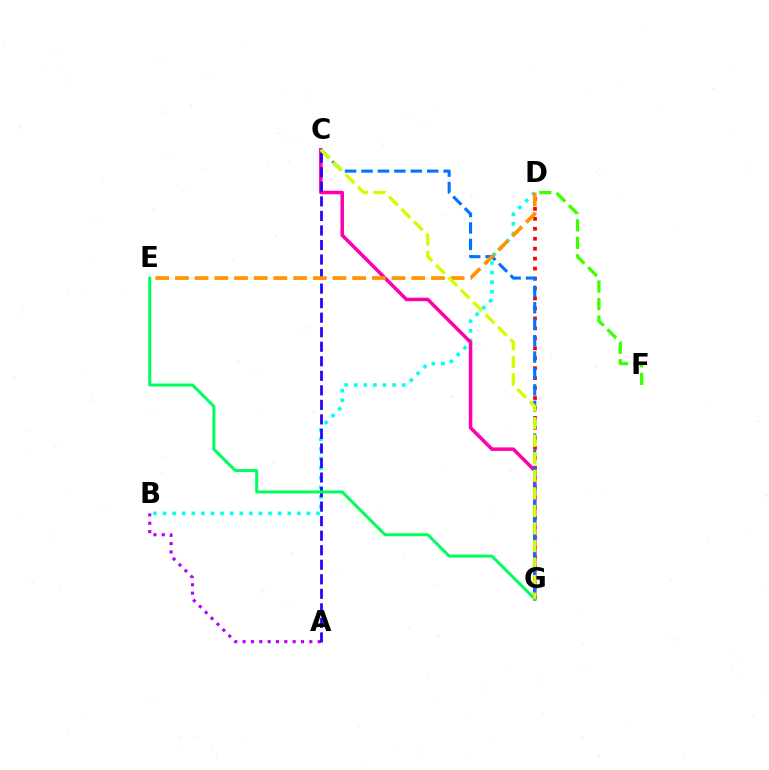{('A', 'B'): [{'color': '#b900ff', 'line_style': 'dotted', 'thickness': 2.27}], ('B', 'D'): [{'color': '#00fff6', 'line_style': 'dotted', 'thickness': 2.61}], ('C', 'G'): [{'color': '#ff00ac', 'line_style': 'solid', 'thickness': 2.53}, {'color': '#0074ff', 'line_style': 'dashed', 'thickness': 2.23}, {'color': '#d1ff00', 'line_style': 'dashed', 'thickness': 2.38}], ('D', 'G'): [{'color': '#ff0000', 'line_style': 'dotted', 'thickness': 2.7}], ('A', 'C'): [{'color': '#2500ff', 'line_style': 'dashed', 'thickness': 1.97}], ('E', 'G'): [{'color': '#00ff5c', 'line_style': 'solid', 'thickness': 2.16}], ('D', 'F'): [{'color': '#3dff00', 'line_style': 'dashed', 'thickness': 2.38}], ('D', 'E'): [{'color': '#ff9400', 'line_style': 'dashed', 'thickness': 2.68}]}